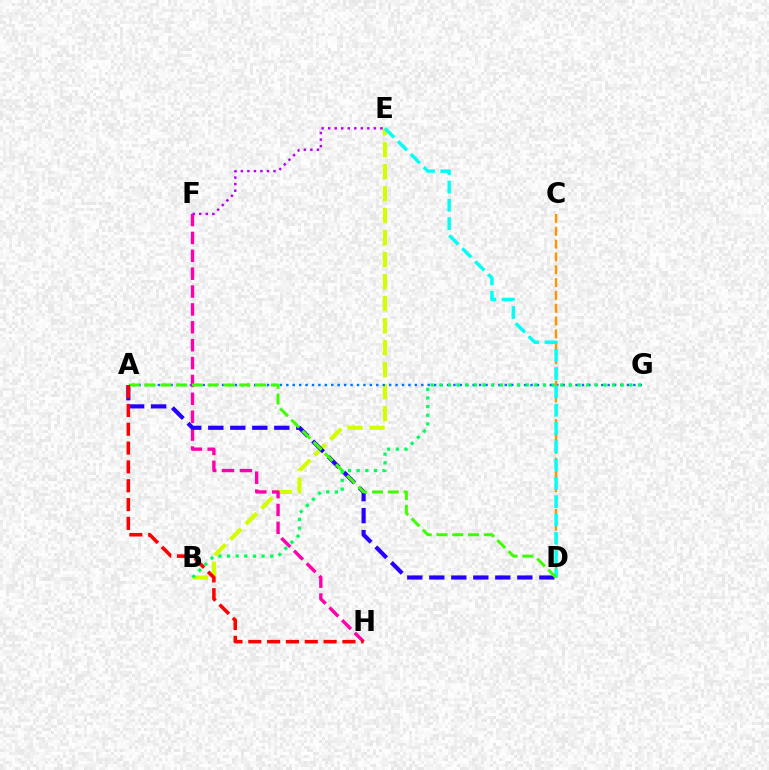{('B', 'E'): [{'color': '#d1ff00', 'line_style': 'dashed', 'thickness': 2.99}], ('A', 'G'): [{'color': '#0074ff', 'line_style': 'dotted', 'thickness': 1.75}], ('F', 'H'): [{'color': '#ff00ac', 'line_style': 'dashed', 'thickness': 2.43}], ('C', 'D'): [{'color': '#ff9400', 'line_style': 'dashed', 'thickness': 1.74}], ('A', 'D'): [{'color': '#2500ff', 'line_style': 'dashed', 'thickness': 2.99}, {'color': '#3dff00', 'line_style': 'dashed', 'thickness': 2.15}], ('D', 'E'): [{'color': '#00fff6', 'line_style': 'dashed', 'thickness': 2.48}], ('A', 'H'): [{'color': '#ff0000', 'line_style': 'dashed', 'thickness': 2.56}], ('E', 'F'): [{'color': '#b900ff', 'line_style': 'dotted', 'thickness': 1.77}], ('B', 'G'): [{'color': '#00ff5c', 'line_style': 'dotted', 'thickness': 2.35}]}